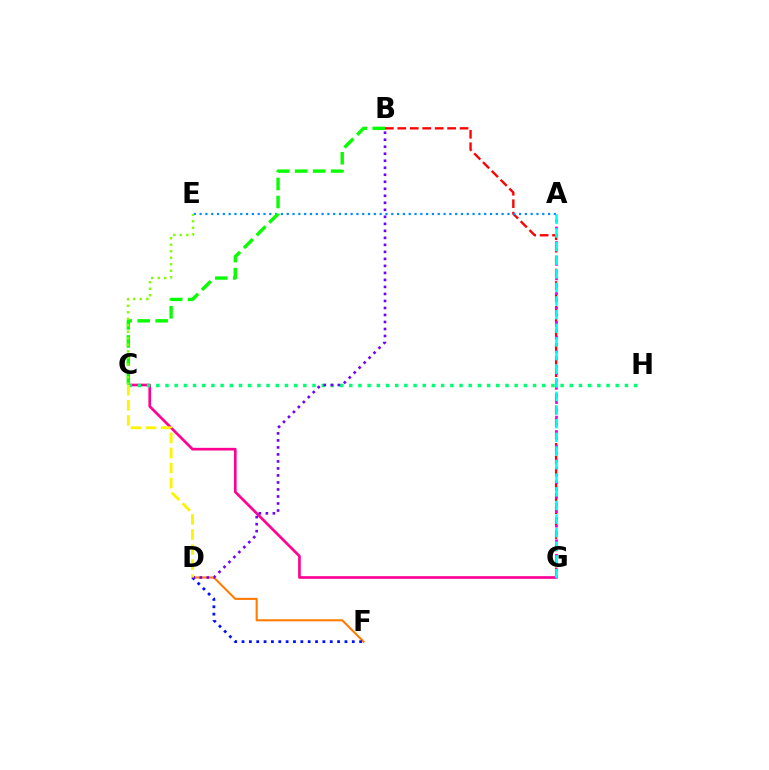{('B', 'G'): [{'color': '#ff0000', 'line_style': 'dashed', 'thickness': 1.69}], ('D', 'F'): [{'color': '#ff7c00', 'line_style': 'solid', 'thickness': 1.51}, {'color': '#0010ff', 'line_style': 'dotted', 'thickness': 2.0}], ('C', 'G'): [{'color': '#ff0094', 'line_style': 'solid', 'thickness': 1.92}], ('A', 'E'): [{'color': '#008cff', 'line_style': 'dotted', 'thickness': 1.58}], ('A', 'G'): [{'color': '#ee00ff', 'line_style': 'dotted', 'thickness': 1.98}, {'color': '#00fff6', 'line_style': 'dashed', 'thickness': 1.85}], ('B', 'C'): [{'color': '#08ff00', 'line_style': 'dashed', 'thickness': 2.44}], ('C', 'E'): [{'color': '#84ff00', 'line_style': 'dotted', 'thickness': 1.77}], ('C', 'H'): [{'color': '#00ff74', 'line_style': 'dotted', 'thickness': 2.5}], ('B', 'D'): [{'color': '#7200ff', 'line_style': 'dotted', 'thickness': 1.9}], ('C', 'D'): [{'color': '#fcf500', 'line_style': 'dashed', 'thickness': 2.05}]}